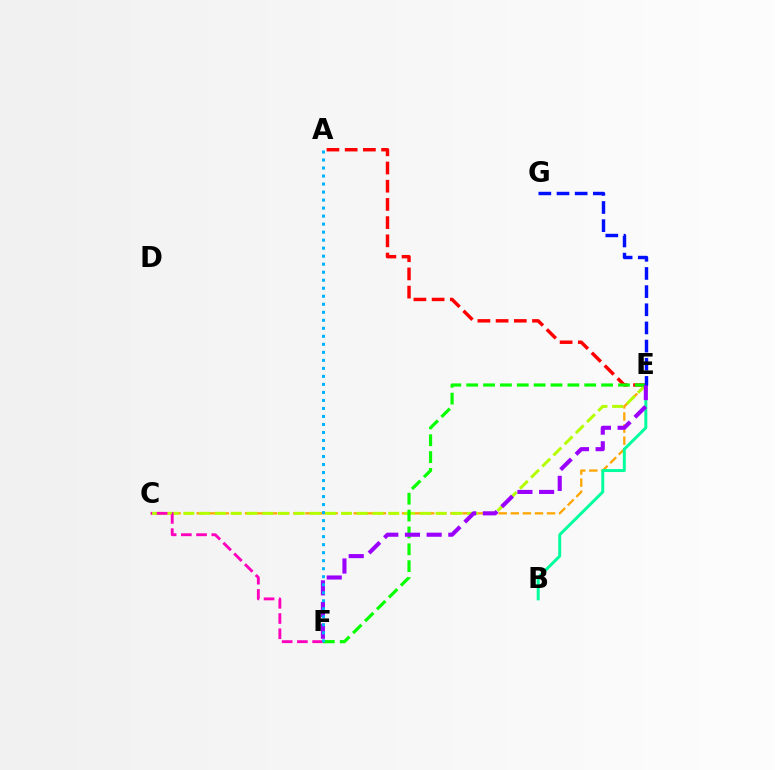{('C', 'E'): [{'color': '#ffa500', 'line_style': 'dashed', 'thickness': 1.64}, {'color': '#b3ff00', 'line_style': 'dashed', 'thickness': 2.14}], ('B', 'E'): [{'color': '#00ff9d', 'line_style': 'solid', 'thickness': 2.13}], ('A', 'E'): [{'color': '#ff0000', 'line_style': 'dashed', 'thickness': 2.47}], ('E', 'F'): [{'color': '#08ff00', 'line_style': 'dashed', 'thickness': 2.29}, {'color': '#9b00ff', 'line_style': 'dashed', 'thickness': 2.95}], ('C', 'F'): [{'color': '#ff00bd', 'line_style': 'dashed', 'thickness': 2.07}], ('E', 'G'): [{'color': '#0010ff', 'line_style': 'dashed', 'thickness': 2.47}], ('A', 'F'): [{'color': '#00b5ff', 'line_style': 'dotted', 'thickness': 2.18}]}